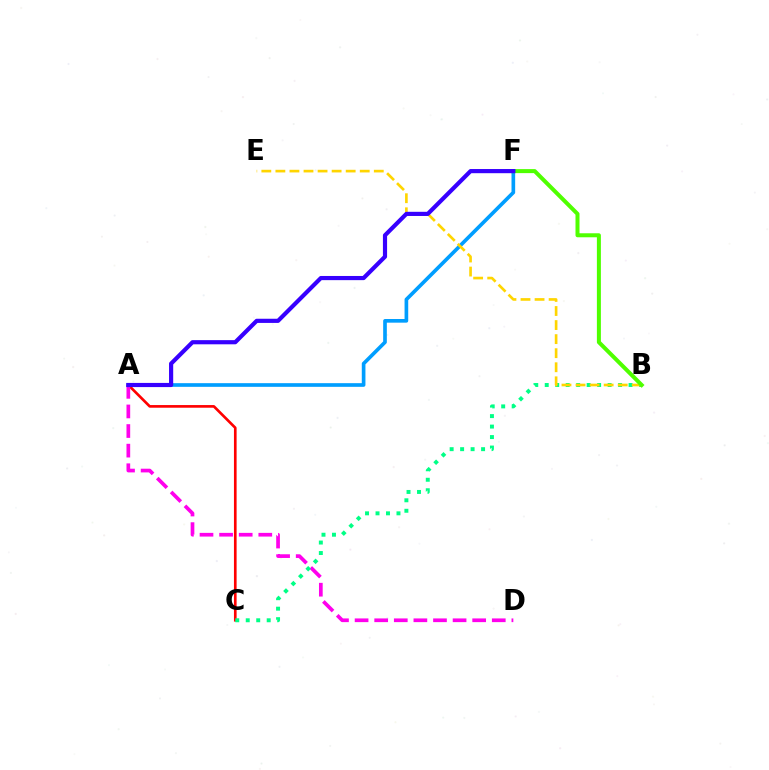{('A', 'F'): [{'color': '#009eff', 'line_style': 'solid', 'thickness': 2.64}, {'color': '#3700ff', 'line_style': 'solid', 'thickness': 3.0}], ('A', 'C'): [{'color': '#ff0000', 'line_style': 'solid', 'thickness': 1.91}], ('A', 'D'): [{'color': '#ff00ed', 'line_style': 'dashed', 'thickness': 2.66}], ('B', 'C'): [{'color': '#00ff86', 'line_style': 'dotted', 'thickness': 2.85}], ('B', 'E'): [{'color': '#ffd500', 'line_style': 'dashed', 'thickness': 1.91}], ('B', 'F'): [{'color': '#4fff00', 'line_style': 'solid', 'thickness': 2.89}]}